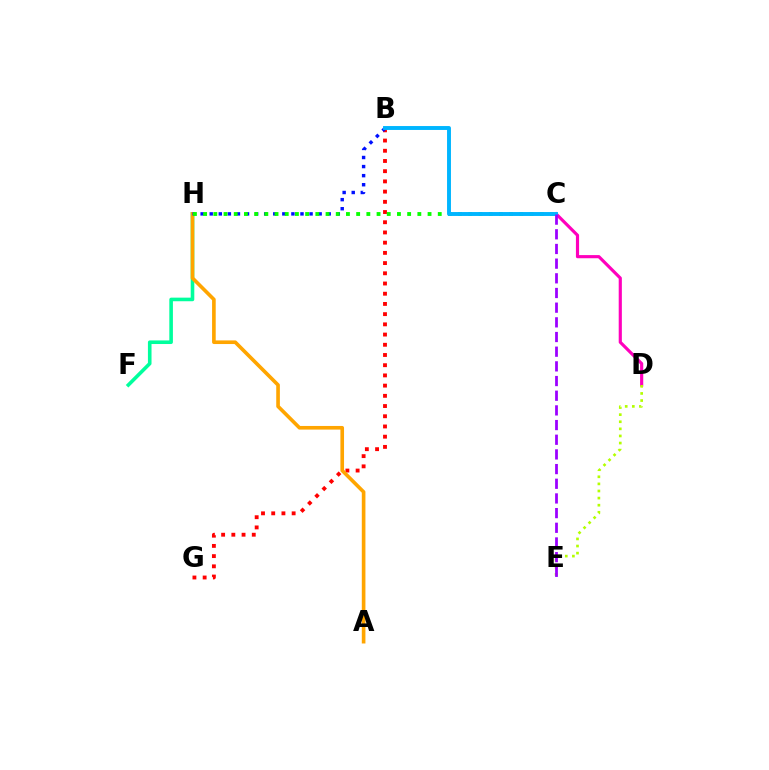{('F', 'H'): [{'color': '#00ff9d', 'line_style': 'solid', 'thickness': 2.59}], ('B', 'G'): [{'color': '#ff0000', 'line_style': 'dotted', 'thickness': 2.77}], ('A', 'H'): [{'color': '#ffa500', 'line_style': 'solid', 'thickness': 2.62}], ('B', 'H'): [{'color': '#0010ff', 'line_style': 'dotted', 'thickness': 2.47}], ('C', 'H'): [{'color': '#08ff00', 'line_style': 'dotted', 'thickness': 2.77}], ('C', 'D'): [{'color': '#ff00bd', 'line_style': 'solid', 'thickness': 2.27}], ('D', 'E'): [{'color': '#b3ff00', 'line_style': 'dotted', 'thickness': 1.93}], ('B', 'C'): [{'color': '#00b5ff', 'line_style': 'solid', 'thickness': 2.82}], ('C', 'E'): [{'color': '#9b00ff', 'line_style': 'dashed', 'thickness': 1.99}]}